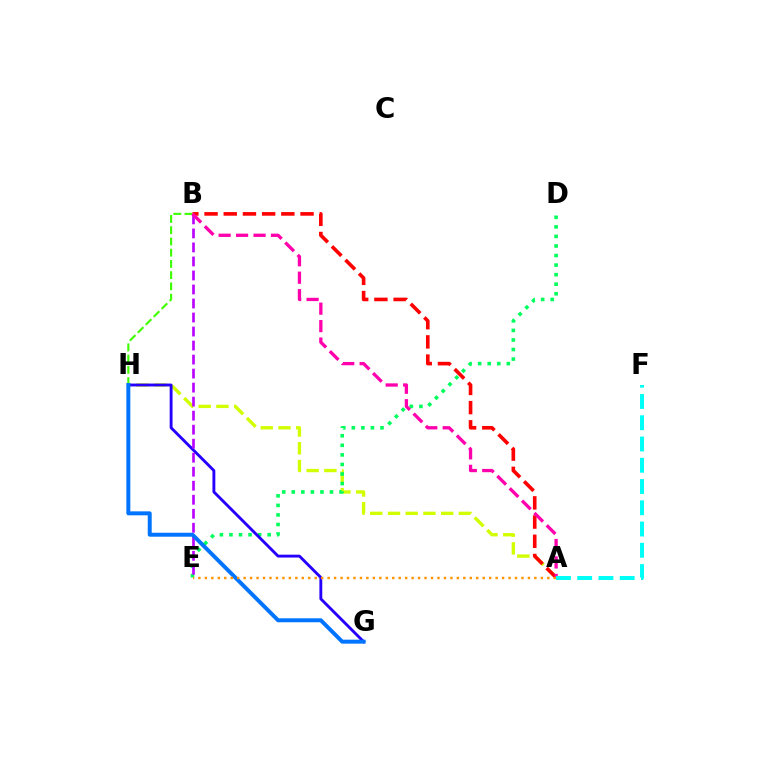{('A', 'H'): [{'color': '#d1ff00', 'line_style': 'dashed', 'thickness': 2.41}], ('D', 'E'): [{'color': '#00ff5c', 'line_style': 'dotted', 'thickness': 2.6}], ('G', 'H'): [{'color': '#2500ff', 'line_style': 'solid', 'thickness': 2.07}, {'color': '#0074ff', 'line_style': 'solid', 'thickness': 2.85}], ('B', 'H'): [{'color': '#3dff00', 'line_style': 'dashed', 'thickness': 1.53}], ('B', 'E'): [{'color': '#b900ff', 'line_style': 'dashed', 'thickness': 1.9}], ('A', 'B'): [{'color': '#ff0000', 'line_style': 'dashed', 'thickness': 2.61}, {'color': '#ff00ac', 'line_style': 'dashed', 'thickness': 2.37}], ('A', 'F'): [{'color': '#00fff6', 'line_style': 'dashed', 'thickness': 2.89}], ('A', 'E'): [{'color': '#ff9400', 'line_style': 'dotted', 'thickness': 1.76}]}